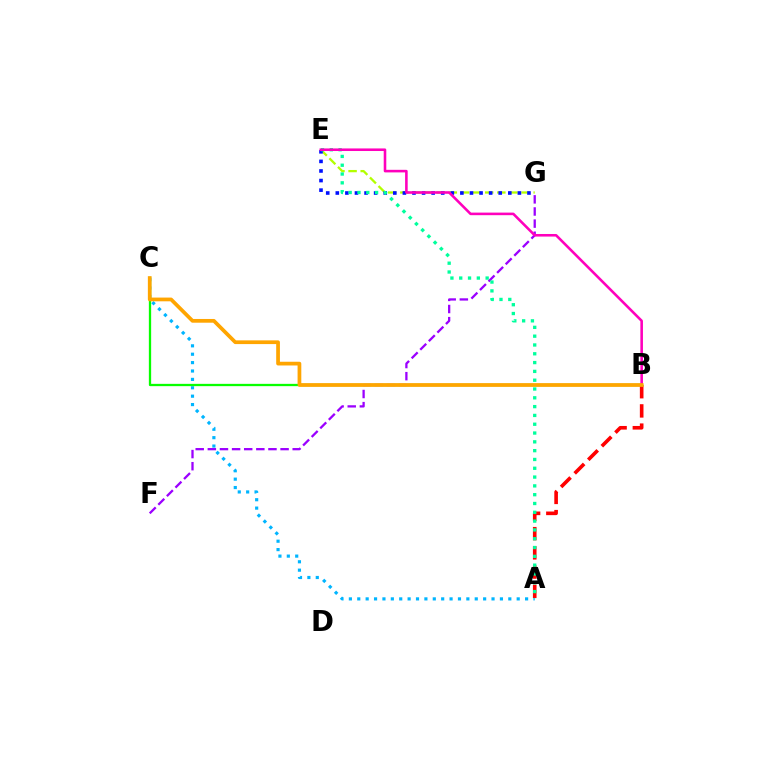{('E', 'G'): [{'color': '#b3ff00', 'line_style': 'dashed', 'thickness': 1.65}, {'color': '#0010ff', 'line_style': 'dotted', 'thickness': 2.6}], ('A', 'C'): [{'color': '#00b5ff', 'line_style': 'dotted', 'thickness': 2.28}], ('A', 'B'): [{'color': '#ff0000', 'line_style': 'dashed', 'thickness': 2.61}], ('B', 'C'): [{'color': '#08ff00', 'line_style': 'solid', 'thickness': 1.65}, {'color': '#ffa500', 'line_style': 'solid', 'thickness': 2.69}], ('F', 'G'): [{'color': '#9b00ff', 'line_style': 'dashed', 'thickness': 1.65}], ('A', 'E'): [{'color': '#00ff9d', 'line_style': 'dotted', 'thickness': 2.39}], ('B', 'E'): [{'color': '#ff00bd', 'line_style': 'solid', 'thickness': 1.86}]}